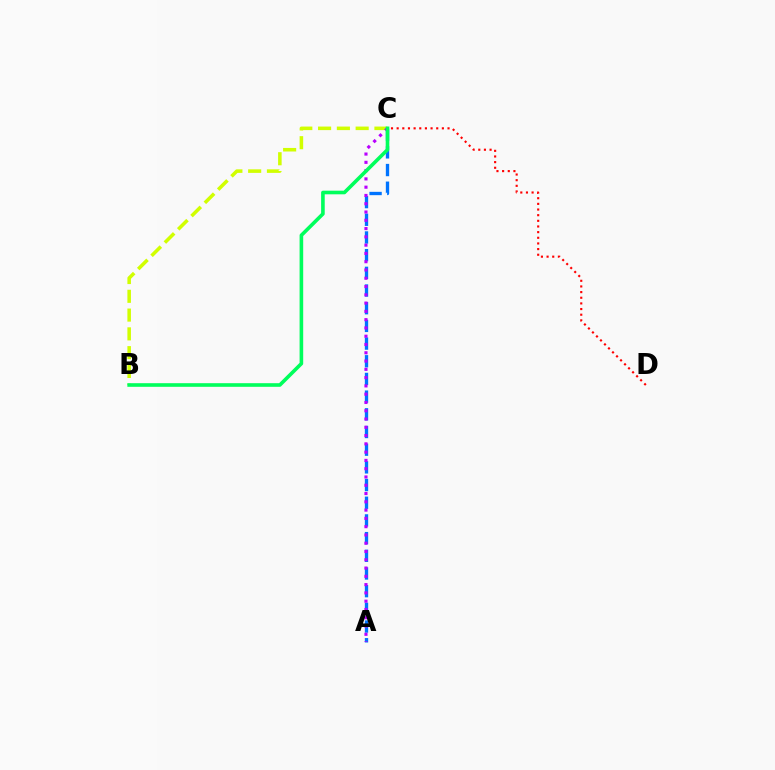{('A', 'C'): [{'color': '#0074ff', 'line_style': 'dashed', 'thickness': 2.4}, {'color': '#b900ff', 'line_style': 'dotted', 'thickness': 2.25}], ('B', 'C'): [{'color': '#d1ff00', 'line_style': 'dashed', 'thickness': 2.55}, {'color': '#00ff5c', 'line_style': 'solid', 'thickness': 2.6}], ('C', 'D'): [{'color': '#ff0000', 'line_style': 'dotted', 'thickness': 1.54}]}